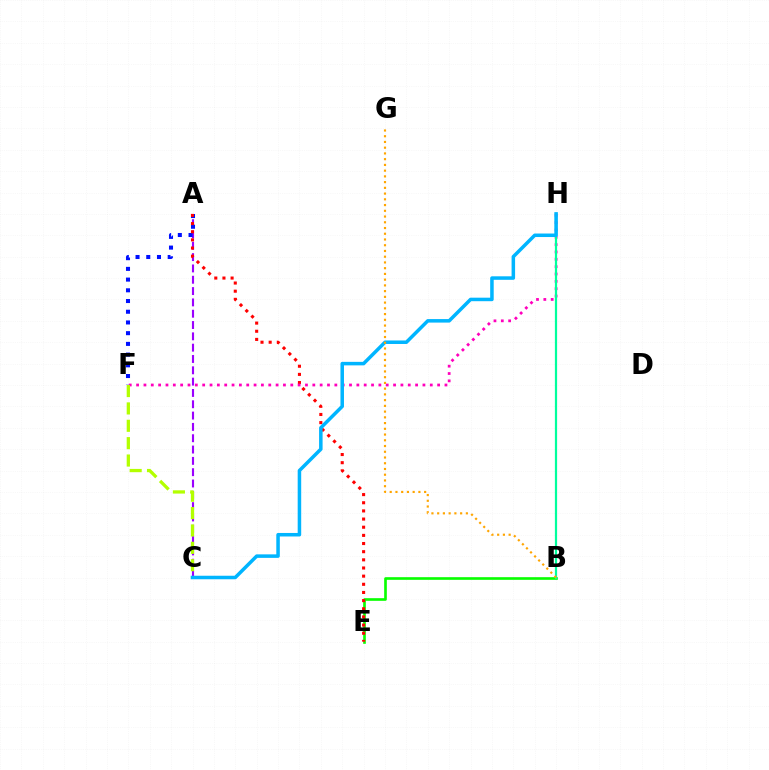{('A', 'C'): [{'color': '#9b00ff', 'line_style': 'dashed', 'thickness': 1.54}], ('A', 'F'): [{'color': '#0010ff', 'line_style': 'dotted', 'thickness': 2.91}], ('B', 'E'): [{'color': '#08ff00', 'line_style': 'solid', 'thickness': 1.91}], ('A', 'E'): [{'color': '#ff0000', 'line_style': 'dotted', 'thickness': 2.22}], ('F', 'H'): [{'color': '#ff00bd', 'line_style': 'dotted', 'thickness': 1.99}], ('C', 'F'): [{'color': '#b3ff00', 'line_style': 'dashed', 'thickness': 2.36}], ('B', 'H'): [{'color': '#00ff9d', 'line_style': 'solid', 'thickness': 1.6}], ('C', 'H'): [{'color': '#00b5ff', 'line_style': 'solid', 'thickness': 2.53}], ('B', 'G'): [{'color': '#ffa500', 'line_style': 'dotted', 'thickness': 1.56}]}